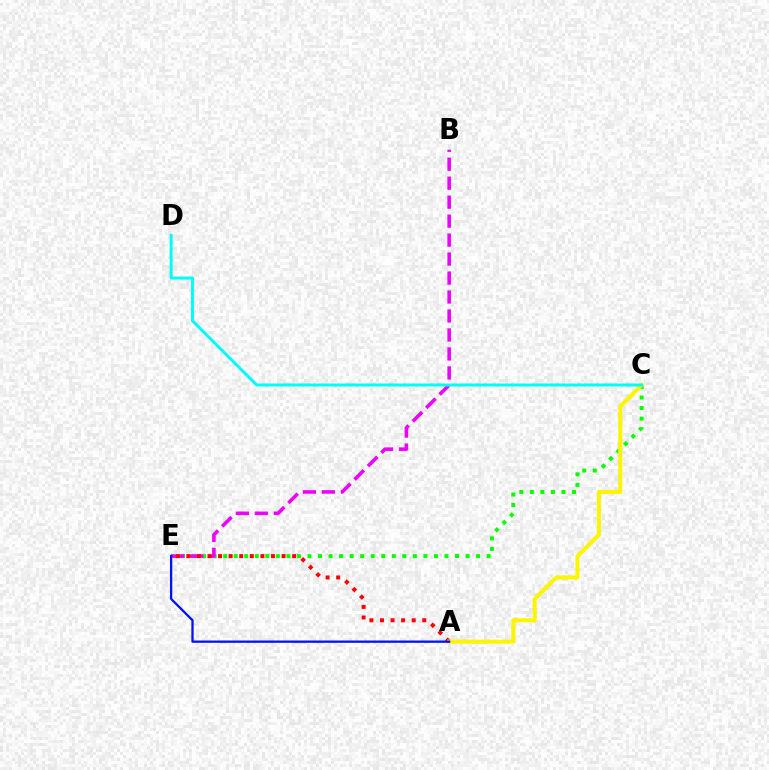{('C', 'E'): [{'color': '#08ff00', 'line_style': 'dotted', 'thickness': 2.86}], ('B', 'E'): [{'color': '#ee00ff', 'line_style': 'dashed', 'thickness': 2.58}], ('A', 'E'): [{'color': '#ff0000', 'line_style': 'dotted', 'thickness': 2.87}, {'color': '#0010ff', 'line_style': 'solid', 'thickness': 1.64}], ('A', 'C'): [{'color': '#fcf500', 'line_style': 'solid', 'thickness': 2.91}], ('C', 'D'): [{'color': '#00fff6', 'line_style': 'solid', 'thickness': 2.16}]}